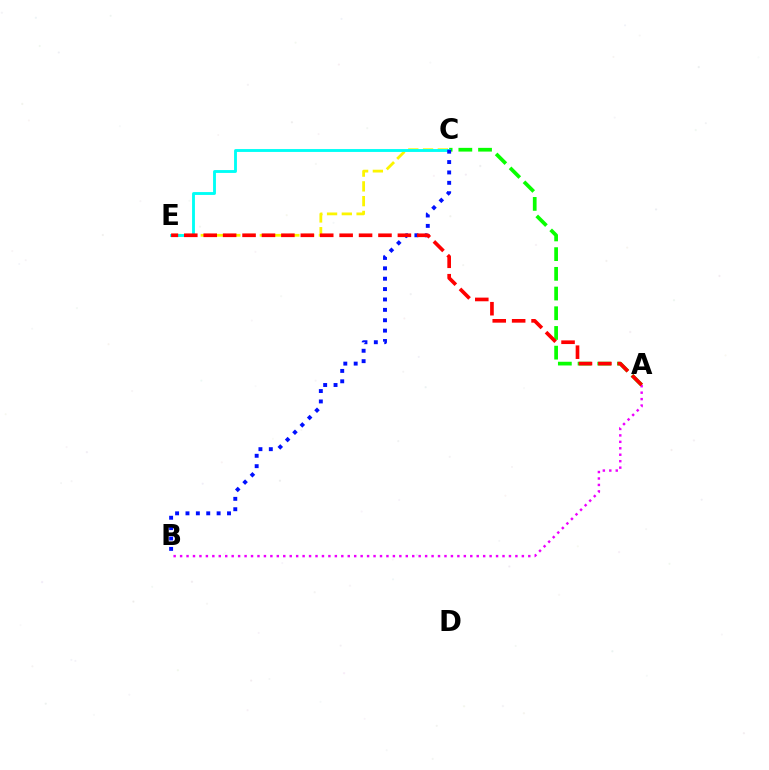{('A', 'C'): [{'color': '#08ff00', 'line_style': 'dashed', 'thickness': 2.68}], ('C', 'E'): [{'color': '#fcf500', 'line_style': 'dashed', 'thickness': 2.01}, {'color': '#00fff6', 'line_style': 'solid', 'thickness': 2.06}], ('A', 'B'): [{'color': '#ee00ff', 'line_style': 'dotted', 'thickness': 1.75}], ('B', 'C'): [{'color': '#0010ff', 'line_style': 'dotted', 'thickness': 2.82}], ('A', 'E'): [{'color': '#ff0000', 'line_style': 'dashed', 'thickness': 2.64}]}